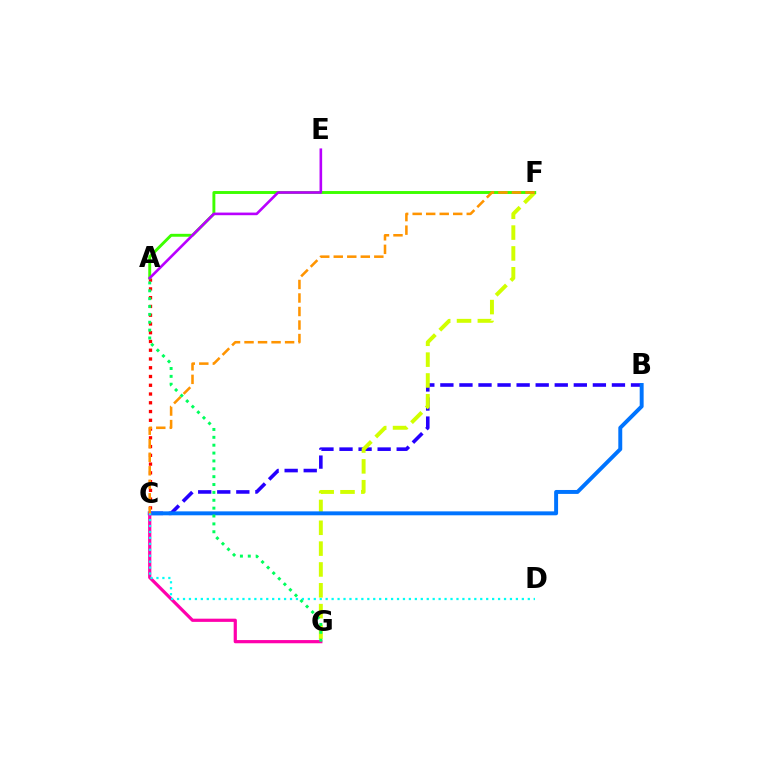{('B', 'C'): [{'color': '#2500ff', 'line_style': 'dashed', 'thickness': 2.59}, {'color': '#0074ff', 'line_style': 'solid', 'thickness': 2.83}], ('A', 'C'): [{'color': '#ff0000', 'line_style': 'dotted', 'thickness': 2.38}], ('F', 'G'): [{'color': '#d1ff00', 'line_style': 'dashed', 'thickness': 2.83}], ('C', 'G'): [{'color': '#ff00ac', 'line_style': 'solid', 'thickness': 2.3}], ('C', 'D'): [{'color': '#00fff6', 'line_style': 'dotted', 'thickness': 1.62}], ('A', 'F'): [{'color': '#3dff00', 'line_style': 'solid', 'thickness': 2.1}], ('A', 'E'): [{'color': '#b900ff', 'line_style': 'solid', 'thickness': 1.89}], ('C', 'F'): [{'color': '#ff9400', 'line_style': 'dashed', 'thickness': 1.84}], ('A', 'G'): [{'color': '#00ff5c', 'line_style': 'dotted', 'thickness': 2.14}]}